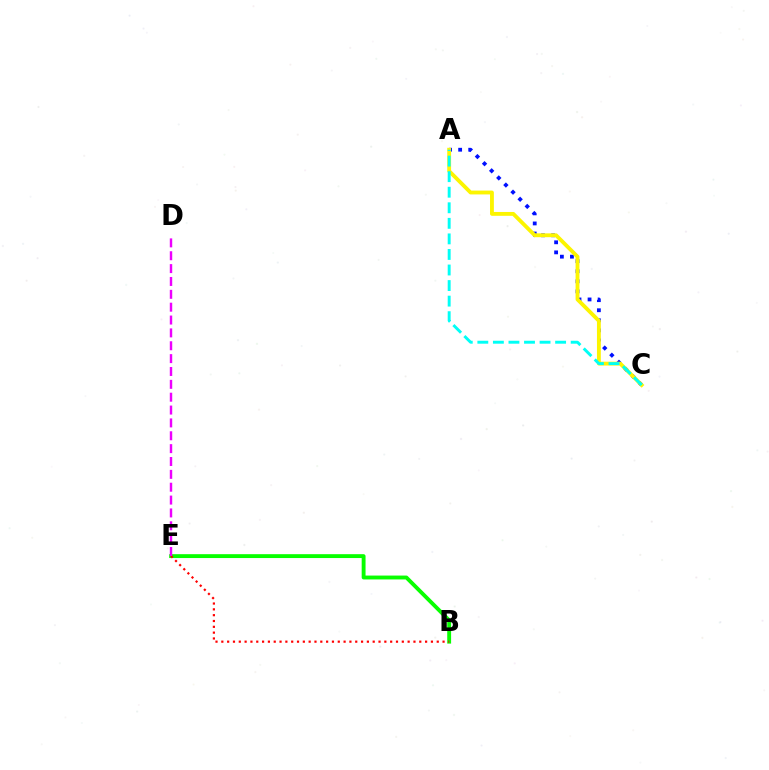{('A', 'C'): [{'color': '#0010ff', 'line_style': 'dotted', 'thickness': 2.73}, {'color': '#fcf500', 'line_style': 'solid', 'thickness': 2.77}, {'color': '#00fff6', 'line_style': 'dashed', 'thickness': 2.11}], ('B', 'E'): [{'color': '#08ff00', 'line_style': 'solid', 'thickness': 2.79}, {'color': '#ff0000', 'line_style': 'dotted', 'thickness': 1.58}], ('D', 'E'): [{'color': '#ee00ff', 'line_style': 'dashed', 'thickness': 1.75}]}